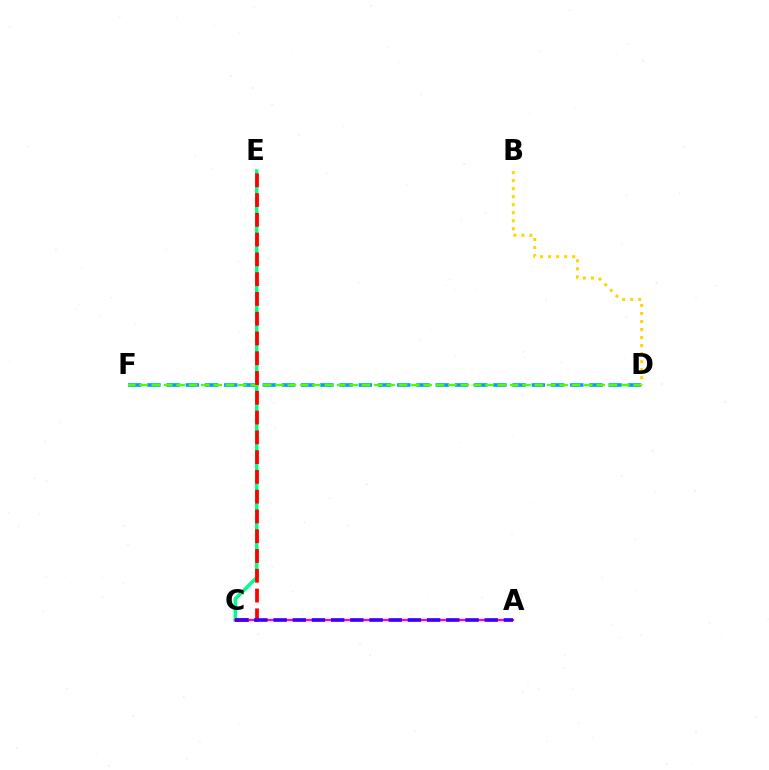{('D', 'F'): [{'color': '#009eff', 'line_style': 'dashed', 'thickness': 2.61}, {'color': '#4fff00', 'line_style': 'dashed', 'thickness': 1.68}], ('C', 'E'): [{'color': '#00ff86', 'line_style': 'solid', 'thickness': 2.51}, {'color': '#ff0000', 'line_style': 'dashed', 'thickness': 2.69}], ('A', 'C'): [{'color': '#ff00ed', 'line_style': 'solid', 'thickness': 1.59}, {'color': '#3700ff', 'line_style': 'dashed', 'thickness': 2.61}], ('B', 'D'): [{'color': '#ffd500', 'line_style': 'dotted', 'thickness': 2.18}]}